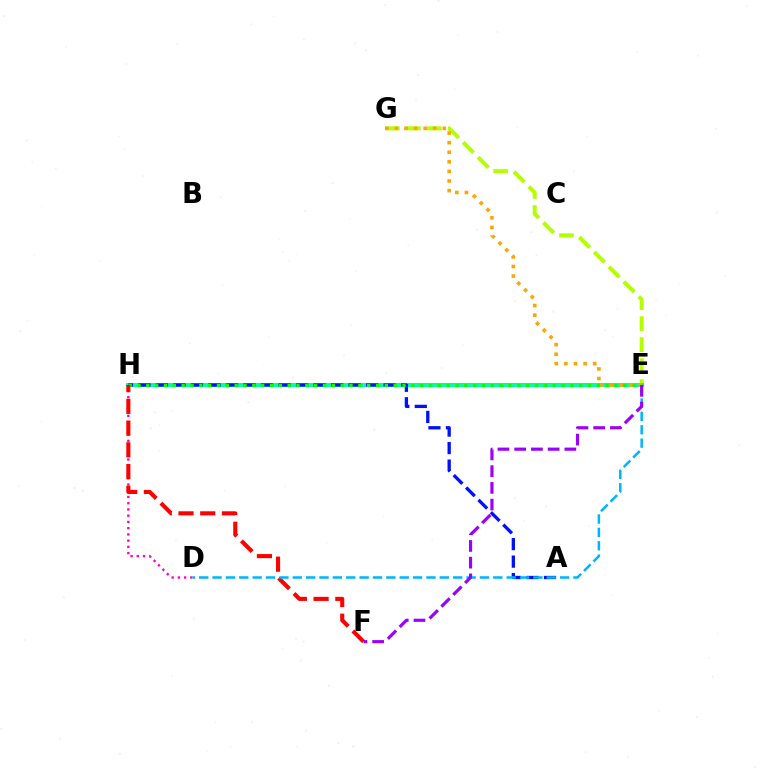{('E', 'G'): [{'color': '#b3ff00', 'line_style': 'dashed', 'thickness': 2.85}, {'color': '#ffa500', 'line_style': 'dotted', 'thickness': 2.6}], ('E', 'H'): [{'color': '#00ff9d', 'line_style': 'solid', 'thickness': 2.88}, {'color': '#08ff00', 'line_style': 'dotted', 'thickness': 2.4}], ('D', 'H'): [{'color': '#ff00bd', 'line_style': 'dotted', 'thickness': 1.69}], ('A', 'H'): [{'color': '#0010ff', 'line_style': 'dashed', 'thickness': 2.38}], ('F', 'H'): [{'color': '#ff0000', 'line_style': 'dashed', 'thickness': 2.95}], ('D', 'E'): [{'color': '#00b5ff', 'line_style': 'dashed', 'thickness': 1.82}], ('E', 'F'): [{'color': '#9b00ff', 'line_style': 'dashed', 'thickness': 2.27}]}